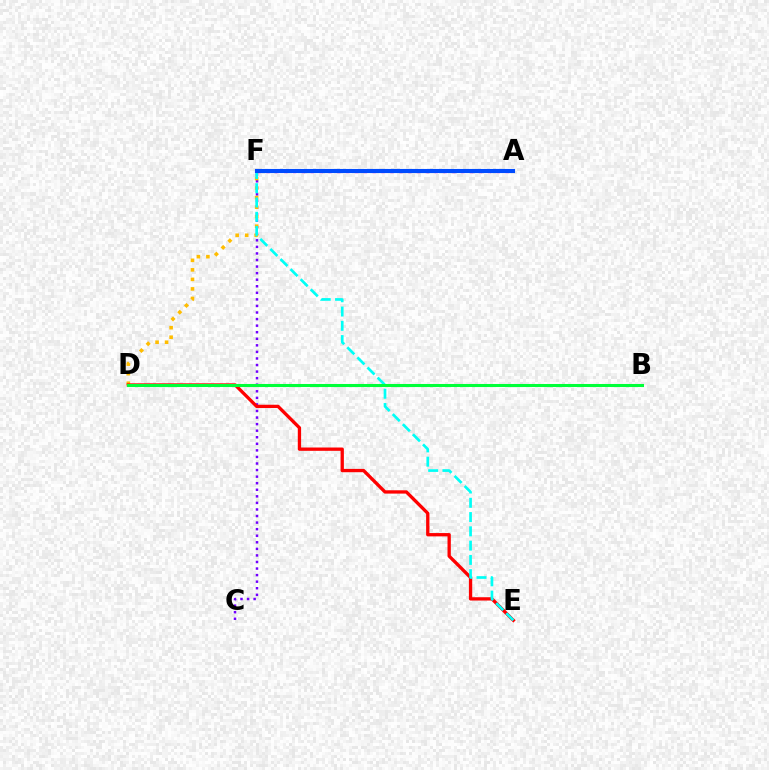{('C', 'F'): [{'color': '#7200ff', 'line_style': 'dotted', 'thickness': 1.78}], ('A', 'D'): [{'color': '#ffbd00', 'line_style': 'dotted', 'thickness': 2.59}], ('A', 'F'): [{'color': '#ff00cf', 'line_style': 'dotted', 'thickness': 2.41}, {'color': '#004bff', 'line_style': 'solid', 'thickness': 2.95}], ('D', 'E'): [{'color': '#ff0000', 'line_style': 'solid', 'thickness': 2.38}], ('E', 'F'): [{'color': '#00fff6', 'line_style': 'dashed', 'thickness': 1.94}], ('B', 'D'): [{'color': '#84ff00', 'line_style': 'solid', 'thickness': 2.14}, {'color': '#00ff39', 'line_style': 'solid', 'thickness': 2.19}]}